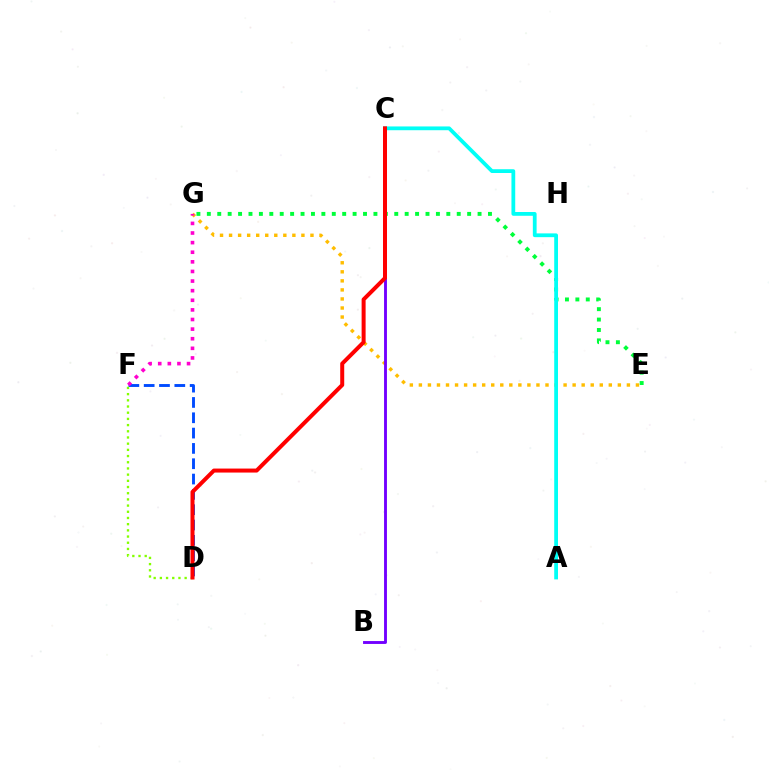{('D', 'F'): [{'color': '#004bff', 'line_style': 'dashed', 'thickness': 2.08}, {'color': '#84ff00', 'line_style': 'dotted', 'thickness': 1.68}], ('E', 'G'): [{'color': '#00ff39', 'line_style': 'dotted', 'thickness': 2.83}, {'color': '#ffbd00', 'line_style': 'dotted', 'thickness': 2.46}], ('F', 'G'): [{'color': '#ff00cf', 'line_style': 'dotted', 'thickness': 2.61}], ('B', 'C'): [{'color': '#7200ff', 'line_style': 'solid', 'thickness': 2.08}], ('A', 'C'): [{'color': '#00fff6', 'line_style': 'solid', 'thickness': 2.72}], ('C', 'D'): [{'color': '#ff0000', 'line_style': 'solid', 'thickness': 2.88}]}